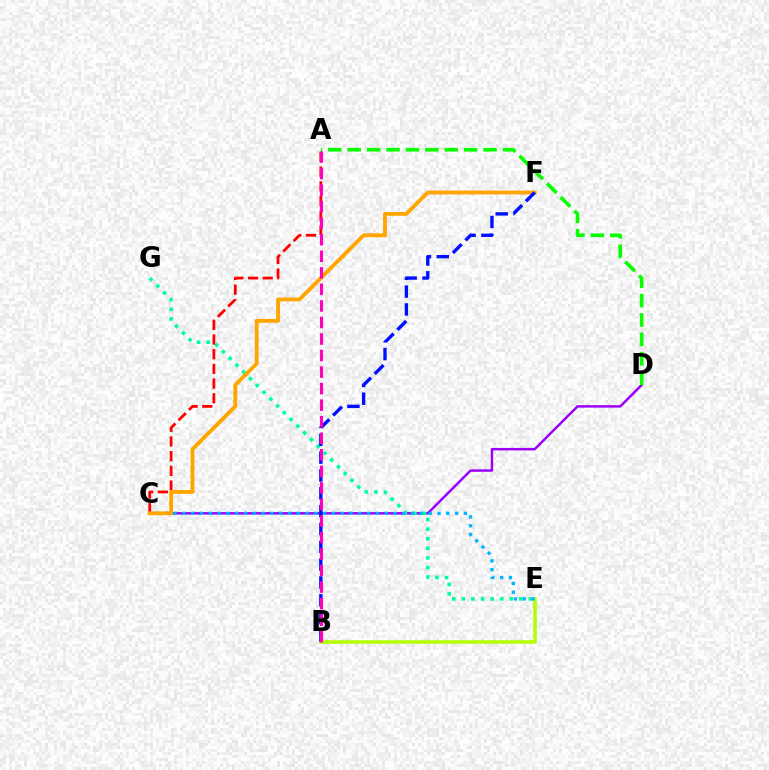{('B', 'E'): [{'color': '#b3ff00', 'line_style': 'solid', 'thickness': 2.53}], ('C', 'D'): [{'color': '#9b00ff', 'line_style': 'solid', 'thickness': 1.78}], ('E', 'G'): [{'color': '#00ff9d', 'line_style': 'dotted', 'thickness': 2.6}], ('A', 'C'): [{'color': '#ff0000', 'line_style': 'dashed', 'thickness': 2.0}], ('C', 'E'): [{'color': '#00b5ff', 'line_style': 'dotted', 'thickness': 2.39}], ('C', 'F'): [{'color': '#ffa500', 'line_style': 'solid', 'thickness': 2.76}], ('B', 'F'): [{'color': '#0010ff', 'line_style': 'dashed', 'thickness': 2.42}], ('A', 'B'): [{'color': '#ff00bd', 'line_style': 'dashed', 'thickness': 2.25}], ('A', 'D'): [{'color': '#08ff00', 'line_style': 'dashed', 'thickness': 2.64}]}